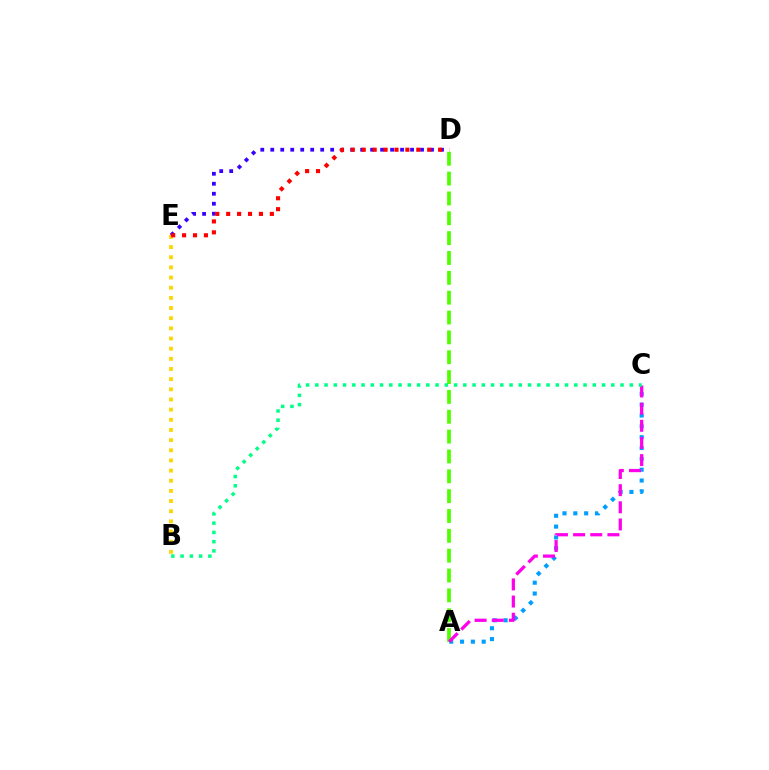{('B', 'E'): [{'color': '#ffd500', 'line_style': 'dotted', 'thickness': 2.76}], ('A', 'D'): [{'color': '#4fff00', 'line_style': 'dashed', 'thickness': 2.7}], ('D', 'E'): [{'color': '#3700ff', 'line_style': 'dotted', 'thickness': 2.71}, {'color': '#ff0000', 'line_style': 'dotted', 'thickness': 2.97}], ('A', 'C'): [{'color': '#009eff', 'line_style': 'dotted', 'thickness': 2.94}, {'color': '#ff00ed', 'line_style': 'dashed', 'thickness': 2.33}], ('B', 'C'): [{'color': '#00ff86', 'line_style': 'dotted', 'thickness': 2.51}]}